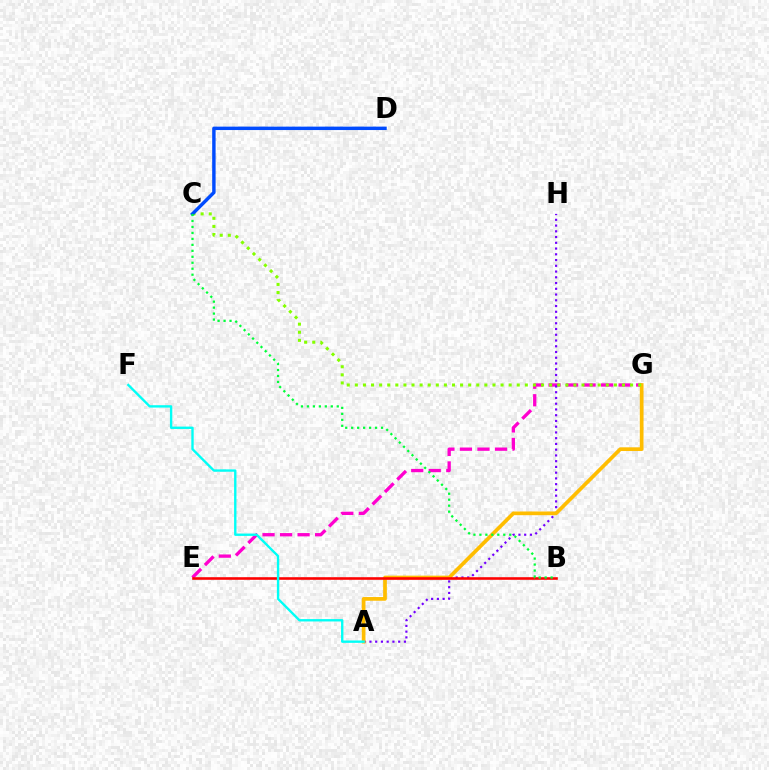{('E', 'G'): [{'color': '#ff00cf', 'line_style': 'dashed', 'thickness': 2.38}], ('A', 'H'): [{'color': '#7200ff', 'line_style': 'dotted', 'thickness': 1.56}], ('A', 'G'): [{'color': '#ffbd00', 'line_style': 'solid', 'thickness': 2.67}], ('B', 'E'): [{'color': '#ff0000', 'line_style': 'solid', 'thickness': 1.87}], ('C', 'G'): [{'color': '#84ff00', 'line_style': 'dotted', 'thickness': 2.2}], ('A', 'F'): [{'color': '#00fff6', 'line_style': 'solid', 'thickness': 1.7}], ('C', 'D'): [{'color': '#004bff', 'line_style': 'solid', 'thickness': 2.47}], ('B', 'C'): [{'color': '#00ff39', 'line_style': 'dotted', 'thickness': 1.62}]}